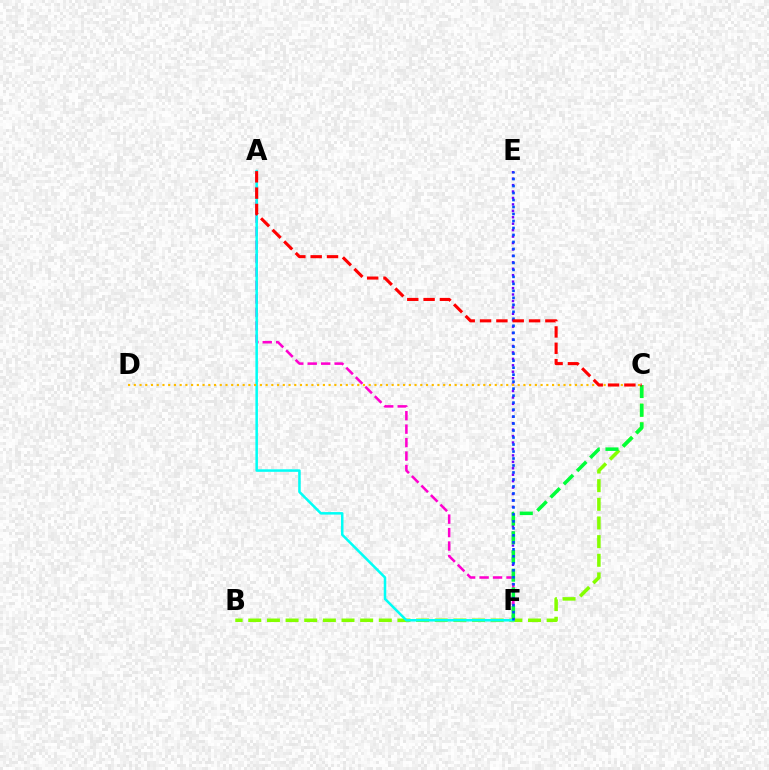{('E', 'F'): [{'color': '#7200ff', 'line_style': 'dotted', 'thickness': 1.75}, {'color': '#004bff', 'line_style': 'dotted', 'thickness': 1.9}], ('A', 'F'): [{'color': '#ff00cf', 'line_style': 'dashed', 'thickness': 1.83}, {'color': '#00fff6', 'line_style': 'solid', 'thickness': 1.82}], ('B', 'C'): [{'color': '#84ff00', 'line_style': 'dashed', 'thickness': 2.53}], ('C', 'F'): [{'color': '#00ff39', 'line_style': 'dashed', 'thickness': 2.54}], ('C', 'D'): [{'color': '#ffbd00', 'line_style': 'dotted', 'thickness': 1.56}], ('A', 'C'): [{'color': '#ff0000', 'line_style': 'dashed', 'thickness': 2.22}]}